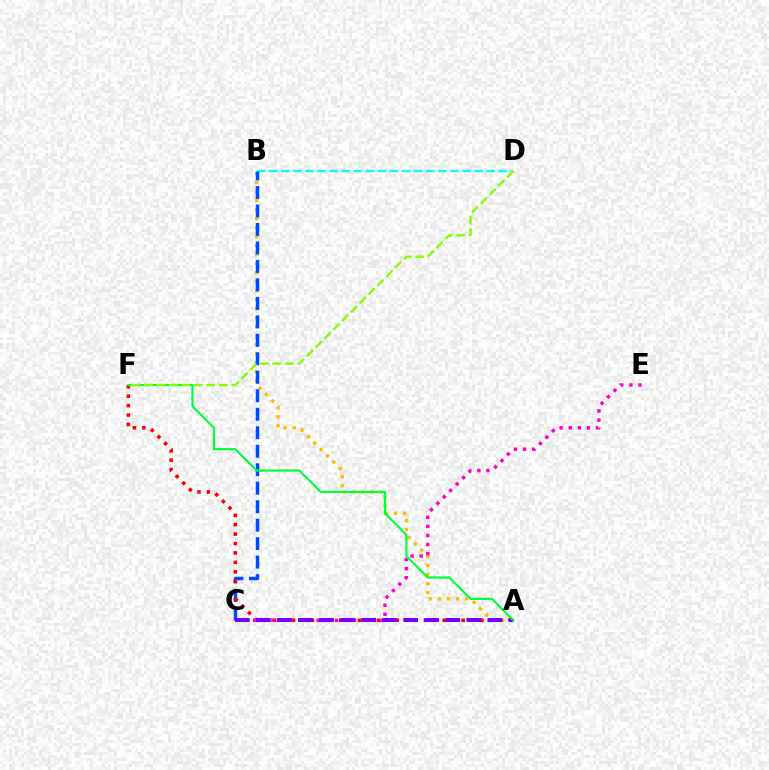{('A', 'B'): [{'color': '#ffbd00', 'line_style': 'dotted', 'thickness': 2.44}], ('B', 'D'): [{'color': '#00fff6', 'line_style': 'dashed', 'thickness': 1.64}], ('B', 'C'): [{'color': '#004bff', 'line_style': 'dashed', 'thickness': 2.51}], ('A', 'F'): [{'color': '#ff0000', 'line_style': 'dotted', 'thickness': 2.56}, {'color': '#00ff39', 'line_style': 'solid', 'thickness': 1.55}], ('C', 'E'): [{'color': '#ff00cf', 'line_style': 'dotted', 'thickness': 2.47}], ('A', 'C'): [{'color': '#7200ff', 'line_style': 'dashed', 'thickness': 2.86}], ('D', 'F'): [{'color': '#84ff00', 'line_style': 'dashed', 'thickness': 1.7}]}